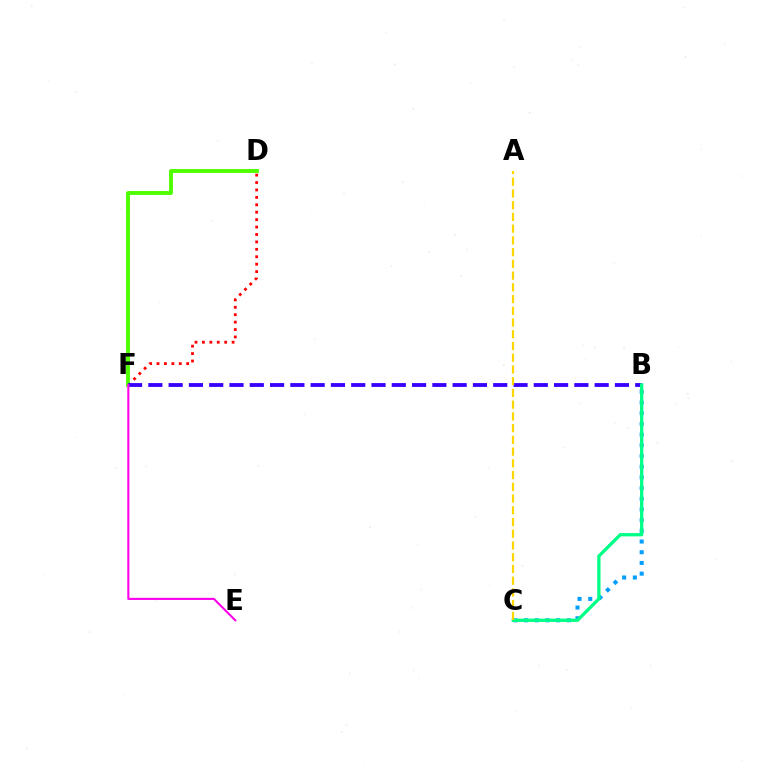{('D', 'F'): [{'color': '#ff0000', 'line_style': 'dotted', 'thickness': 2.02}, {'color': '#4fff00', 'line_style': 'solid', 'thickness': 2.8}], ('B', 'F'): [{'color': '#3700ff', 'line_style': 'dashed', 'thickness': 2.76}], ('B', 'C'): [{'color': '#009eff', 'line_style': 'dotted', 'thickness': 2.91}, {'color': '#00ff86', 'line_style': 'solid', 'thickness': 2.37}], ('E', 'F'): [{'color': '#ff00ed', 'line_style': 'solid', 'thickness': 1.51}], ('A', 'C'): [{'color': '#ffd500', 'line_style': 'dashed', 'thickness': 1.59}]}